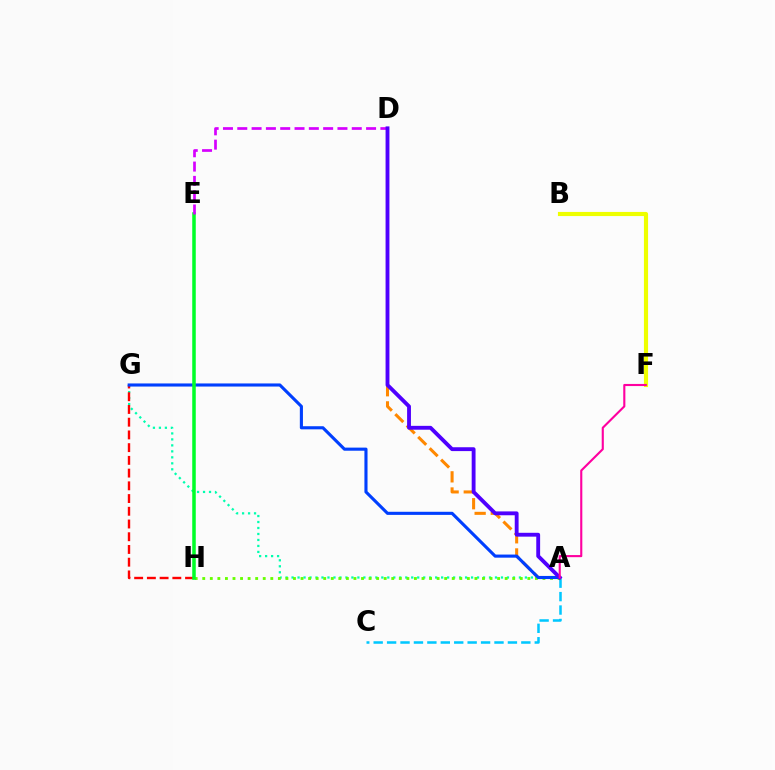{('B', 'F'): [{'color': '#eeff00', 'line_style': 'solid', 'thickness': 2.98}], ('A', 'G'): [{'color': '#00ffaf', 'line_style': 'dotted', 'thickness': 1.63}, {'color': '#003fff', 'line_style': 'solid', 'thickness': 2.24}], ('A', 'C'): [{'color': '#00c7ff', 'line_style': 'dashed', 'thickness': 1.82}], ('A', 'D'): [{'color': '#ff8800', 'line_style': 'dashed', 'thickness': 2.19}, {'color': '#4f00ff', 'line_style': 'solid', 'thickness': 2.77}], ('G', 'H'): [{'color': '#ff0000', 'line_style': 'dashed', 'thickness': 1.73}], ('A', 'H'): [{'color': '#66ff00', 'line_style': 'dotted', 'thickness': 2.05}], ('E', 'H'): [{'color': '#00ff27', 'line_style': 'solid', 'thickness': 2.54}], ('D', 'E'): [{'color': '#d600ff', 'line_style': 'dashed', 'thickness': 1.94}], ('A', 'F'): [{'color': '#ff00a0', 'line_style': 'solid', 'thickness': 1.52}]}